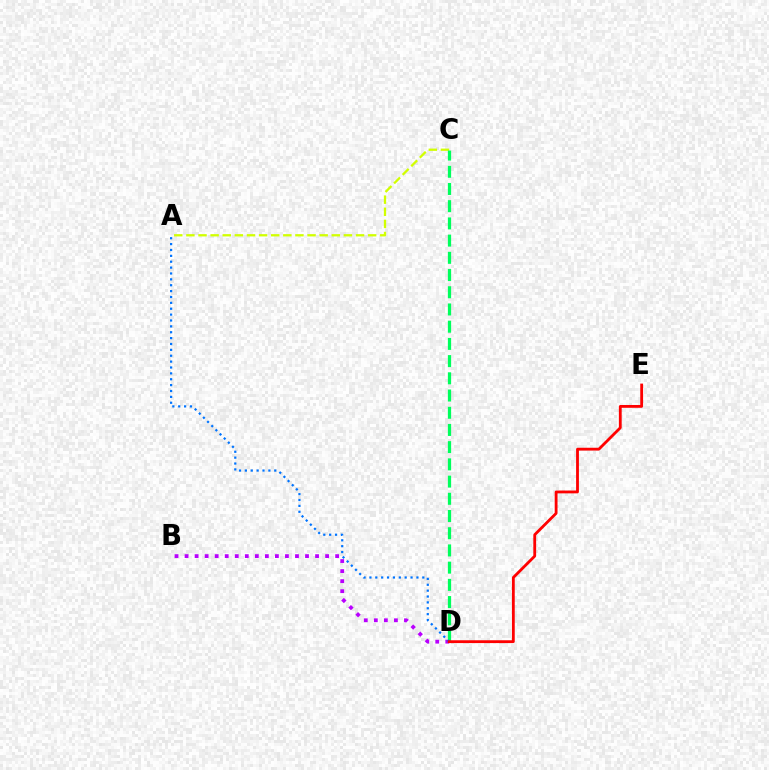{('B', 'D'): [{'color': '#b900ff', 'line_style': 'dotted', 'thickness': 2.73}], ('A', 'C'): [{'color': '#d1ff00', 'line_style': 'dashed', 'thickness': 1.65}], ('C', 'D'): [{'color': '#00ff5c', 'line_style': 'dashed', 'thickness': 2.34}], ('A', 'D'): [{'color': '#0074ff', 'line_style': 'dotted', 'thickness': 1.6}], ('D', 'E'): [{'color': '#ff0000', 'line_style': 'solid', 'thickness': 2.03}]}